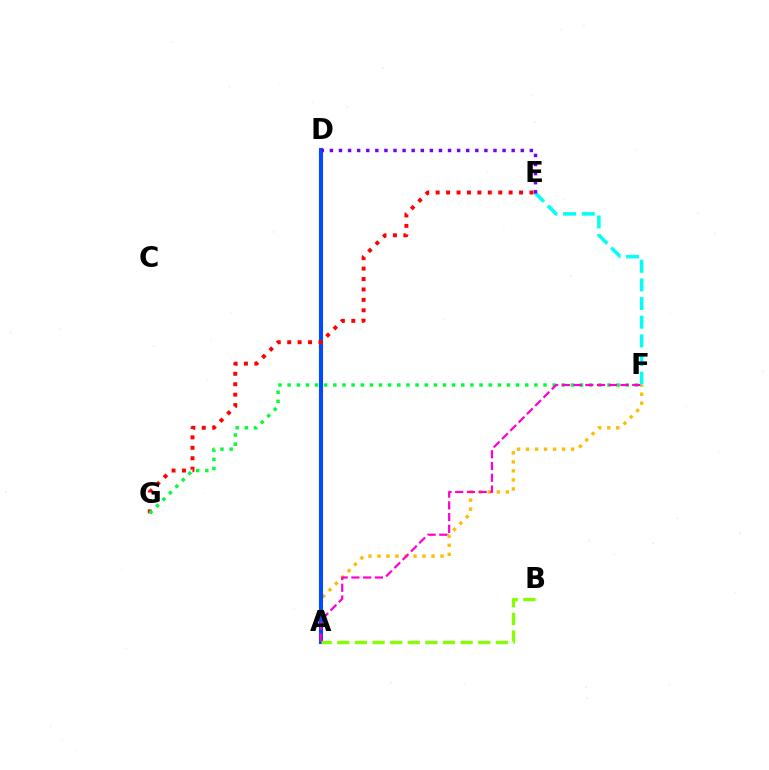{('A', 'F'): [{'color': '#ffbd00', 'line_style': 'dotted', 'thickness': 2.45}, {'color': '#ff00cf', 'line_style': 'dashed', 'thickness': 1.59}], ('A', 'D'): [{'color': '#004bff', 'line_style': 'solid', 'thickness': 2.94}], ('E', 'G'): [{'color': '#ff0000', 'line_style': 'dotted', 'thickness': 2.83}], ('E', 'F'): [{'color': '#00fff6', 'line_style': 'dashed', 'thickness': 2.53}], ('F', 'G'): [{'color': '#00ff39', 'line_style': 'dotted', 'thickness': 2.48}], ('A', 'B'): [{'color': '#84ff00', 'line_style': 'dashed', 'thickness': 2.39}], ('D', 'E'): [{'color': '#7200ff', 'line_style': 'dotted', 'thickness': 2.47}]}